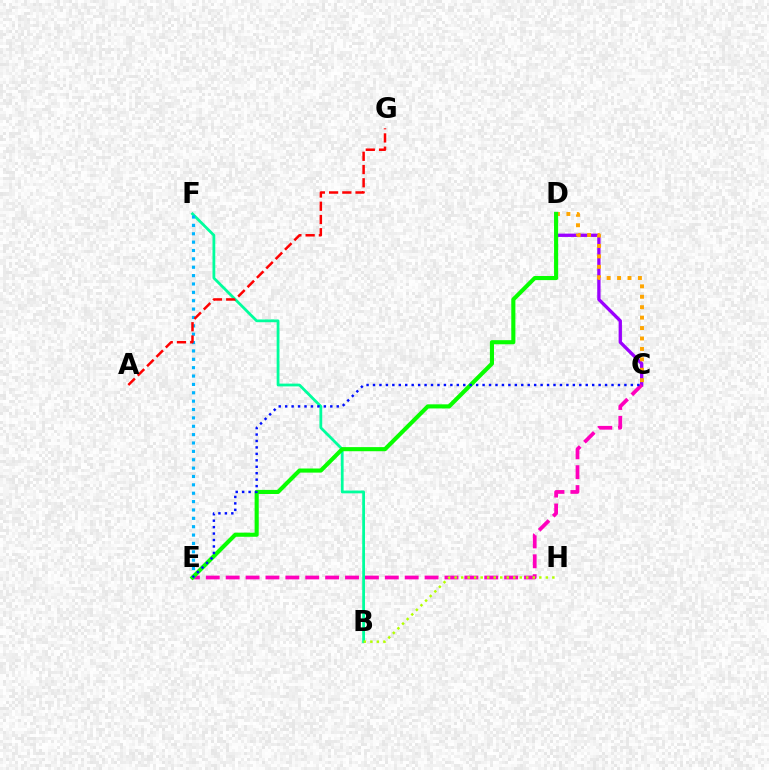{('B', 'F'): [{'color': '#00ff9d', 'line_style': 'solid', 'thickness': 2.0}], ('C', 'D'): [{'color': '#9b00ff', 'line_style': 'solid', 'thickness': 2.39}, {'color': '#ffa500', 'line_style': 'dotted', 'thickness': 2.83}], ('C', 'E'): [{'color': '#ff00bd', 'line_style': 'dashed', 'thickness': 2.7}, {'color': '#0010ff', 'line_style': 'dotted', 'thickness': 1.75}], ('B', 'H'): [{'color': '#b3ff00', 'line_style': 'dotted', 'thickness': 1.77}], ('E', 'F'): [{'color': '#00b5ff', 'line_style': 'dotted', 'thickness': 2.27}], ('A', 'G'): [{'color': '#ff0000', 'line_style': 'dashed', 'thickness': 1.8}], ('D', 'E'): [{'color': '#08ff00', 'line_style': 'solid', 'thickness': 2.96}]}